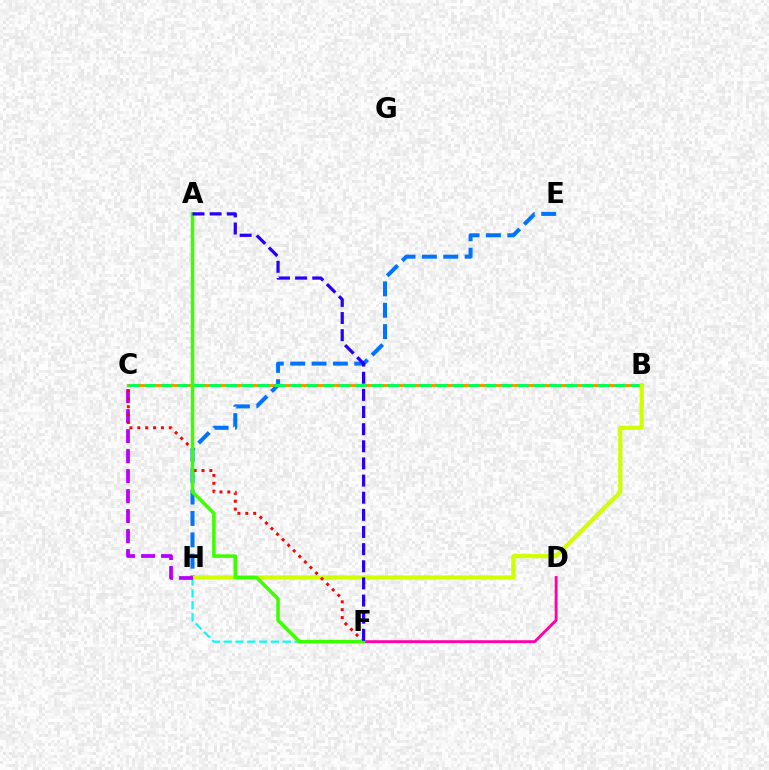{('D', 'F'): [{'color': '#ff00ac', 'line_style': 'solid', 'thickness': 2.07}], ('B', 'C'): [{'color': '#ff9400', 'line_style': 'solid', 'thickness': 2.17}, {'color': '#00ff5c', 'line_style': 'dashed', 'thickness': 2.2}], ('F', 'H'): [{'color': '#00fff6', 'line_style': 'dashed', 'thickness': 1.6}], ('E', 'H'): [{'color': '#0074ff', 'line_style': 'dashed', 'thickness': 2.9}], ('B', 'H'): [{'color': '#d1ff00', 'line_style': 'solid', 'thickness': 2.99}], ('C', 'H'): [{'color': '#b900ff', 'line_style': 'dashed', 'thickness': 2.72}], ('C', 'F'): [{'color': '#ff0000', 'line_style': 'dotted', 'thickness': 2.14}], ('A', 'F'): [{'color': '#3dff00', 'line_style': 'solid', 'thickness': 2.55}, {'color': '#2500ff', 'line_style': 'dashed', 'thickness': 2.33}]}